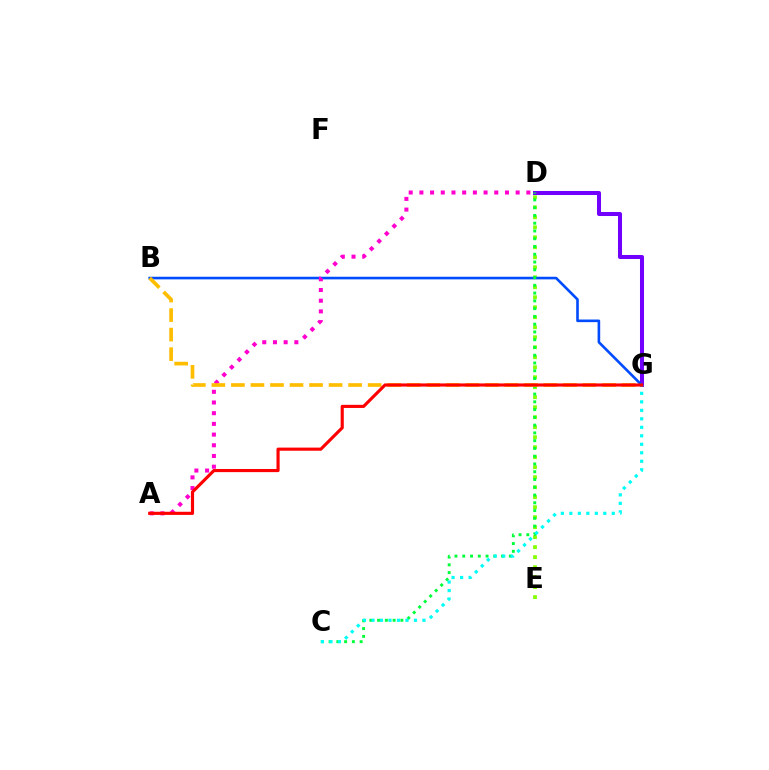{('D', 'G'): [{'color': '#7200ff', 'line_style': 'solid', 'thickness': 2.9}], ('D', 'E'): [{'color': '#84ff00', 'line_style': 'dotted', 'thickness': 2.72}], ('B', 'G'): [{'color': '#004bff', 'line_style': 'solid', 'thickness': 1.88}, {'color': '#ffbd00', 'line_style': 'dashed', 'thickness': 2.65}], ('C', 'D'): [{'color': '#00ff39', 'line_style': 'dotted', 'thickness': 2.11}], ('A', 'D'): [{'color': '#ff00cf', 'line_style': 'dotted', 'thickness': 2.91}], ('C', 'G'): [{'color': '#00fff6', 'line_style': 'dotted', 'thickness': 2.31}], ('A', 'G'): [{'color': '#ff0000', 'line_style': 'solid', 'thickness': 2.26}]}